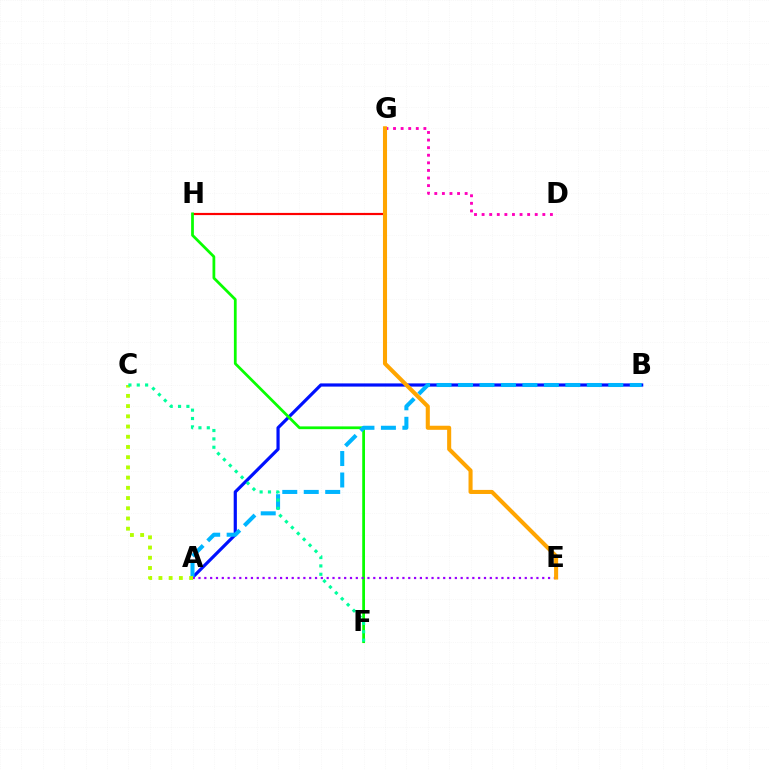{('G', 'H'): [{'color': '#ff0000', 'line_style': 'solid', 'thickness': 1.57}], ('A', 'B'): [{'color': '#0010ff', 'line_style': 'solid', 'thickness': 2.3}, {'color': '#00b5ff', 'line_style': 'dashed', 'thickness': 2.92}], ('F', 'H'): [{'color': '#08ff00', 'line_style': 'solid', 'thickness': 1.99}], ('A', 'E'): [{'color': '#9b00ff', 'line_style': 'dotted', 'thickness': 1.58}], ('D', 'G'): [{'color': '#ff00bd', 'line_style': 'dotted', 'thickness': 2.06}], ('A', 'C'): [{'color': '#b3ff00', 'line_style': 'dotted', 'thickness': 2.78}], ('C', 'F'): [{'color': '#00ff9d', 'line_style': 'dotted', 'thickness': 2.27}], ('E', 'G'): [{'color': '#ffa500', 'line_style': 'solid', 'thickness': 2.93}]}